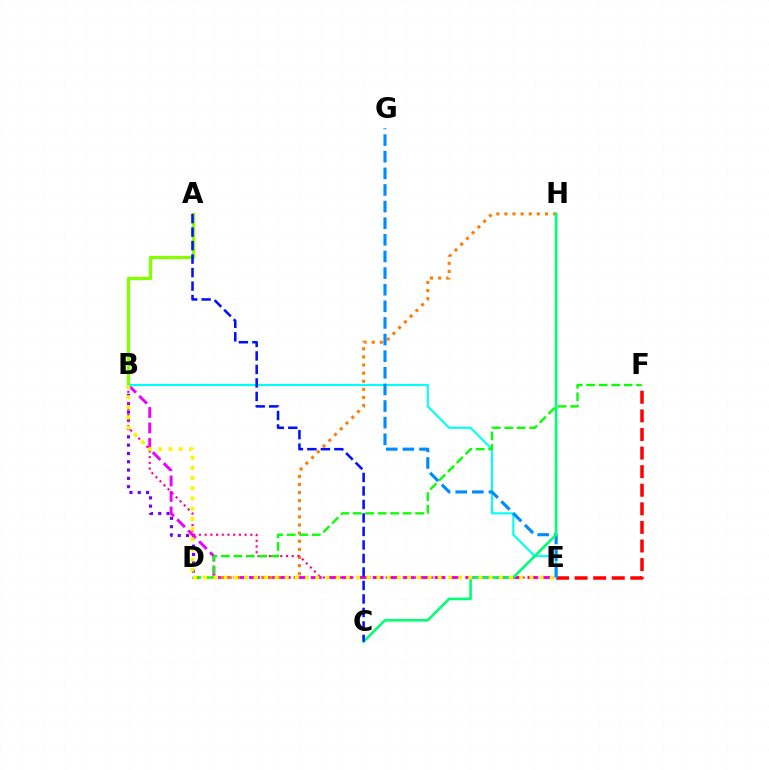{('B', 'D'): [{'color': '#7200ff', 'line_style': 'dotted', 'thickness': 2.25}], ('B', 'E'): [{'color': '#ee00ff', 'line_style': 'dashed', 'thickness': 2.1}, {'color': '#00fff6', 'line_style': 'solid', 'thickness': 1.51}, {'color': '#ff0094', 'line_style': 'dotted', 'thickness': 1.55}, {'color': '#fcf500', 'line_style': 'dotted', 'thickness': 2.77}], ('E', 'F'): [{'color': '#ff0000', 'line_style': 'dashed', 'thickness': 2.53}], ('A', 'B'): [{'color': '#84ff00', 'line_style': 'solid', 'thickness': 2.36}], ('D', 'H'): [{'color': '#ff7c00', 'line_style': 'dotted', 'thickness': 2.2}], ('D', 'F'): [{'color': '#08ff00', 'line_style': 'dashed', 'thickness': 1.69}], ('E', 'G'): [{'color': '#008cff', 'line_style': 'dashed', 'thickness': 2.26}], ('C', 'H'): [{'color': '#00ff74', 'line_style': 'solid', 'thickness': 1.88}], ('A', 'C'): [{'color': '#0010ff', 'line_style': 'dashed', 'thickness': 1.83}]}